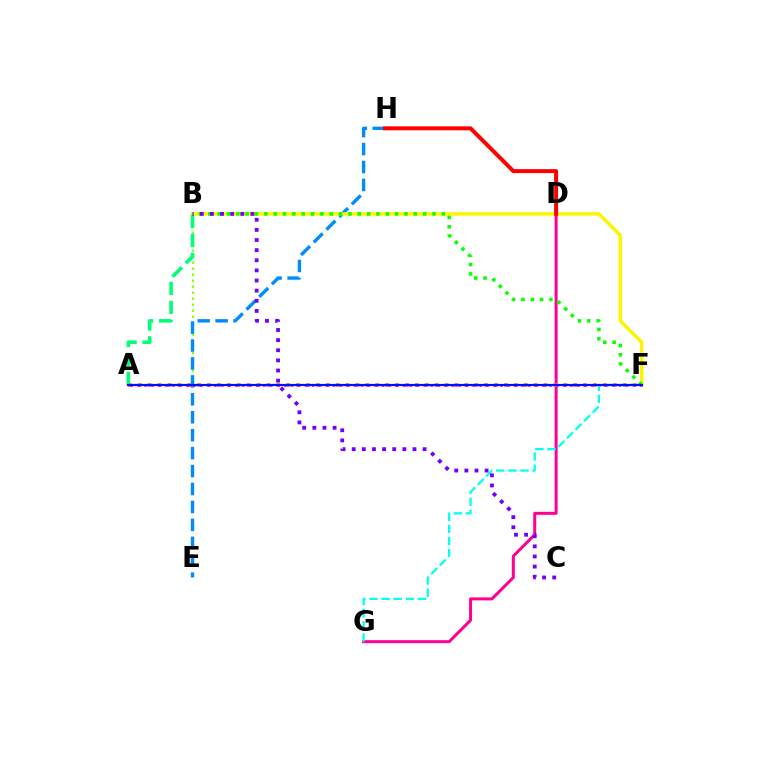{('A', 'B'): [{'color': '#84ff00', 'line_style': 'dotted', 'thickness': 1.63}, {'color': '#00ff74', 'line_style': 'dashed', 'thickness': 2.58}], ('D', 'G'): [{'color': '#ff0094', 'line_style': 'solid', 'thickness': 2.16}], ('E', 'H'): [{'color': '#008cff', 'line_style': 'dashed', 'thickness': 2.44}], ('A', 'F'): [{'color': '#ff7c00', 'line_style': 'dotted', 'thickness': 2.69}, {'color': '#ee00ff', 'line_style': 'dotted', 'thickness': 1.9}, {'color': '#0010ff', 'line_style': 'solid', 'thickness': 1.56}], ('B', 'F'): [{'color': '#fcf500', 'line_style': 'solid', 'thickness': 2.51}, {'color': '#08ff00', 'line_style': 'dotted', 'thickness': 2.54}], ('D', 'H'): [{'color': '#ff0000', 'line_style': 'solid', 'thickness': 2.87}], ('F', 'G'): [{'color': '#00fff6', 'line_style': 'dashed', 'thickness': 1.64}], ('B', 'C'): [{'color': '#7200ff', 'line_style': 'dotted', 'thickness': 2.75}]}